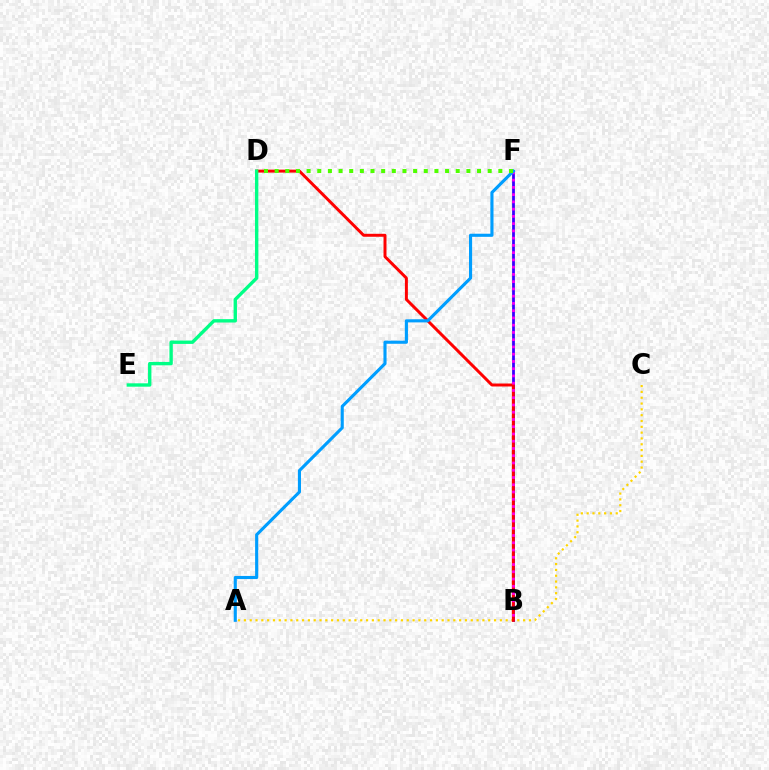{('B', 'F'): [{'color': '#3700ff', 'line_style': 'solid', 'thickness': 2.0}, {'color': '#ff00ed', 'line_style': 'dotted', 'thickness': 1.97}], ('A', 'C'): [{'color': '#ffd500', 'line_style': 'dotted', 'thickness': 1.58}], ('B', 'D'): [{'color': '#ff0000', 'line_style': 'solid', 'thickness': 2.14}], ('D', 'E'): [{'color': '#00ff86', 'line_style': 'solid', 'thickness': 2.43}], ('A', 'F'): [{'color': '#009eff', 'line_style': 'solid', 'thickness': 2.24}], ('D', 'F'): [{'color': '#4fff00', 'line_style': 'dotted', 'thickness': 2.89}]}